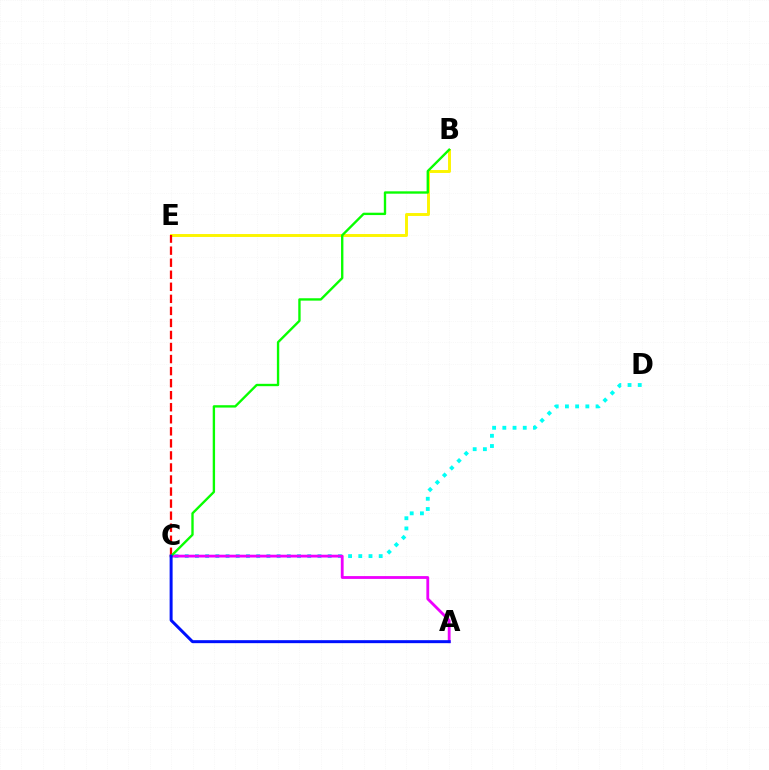{('B', 'E'): [{'color': '#fcf500', 'line_style': 'solid', 'thickness': 2.11}], ('C', 'D'): [{'color': '#00fff6', 'line_style': 'dotted', 'thickness': 2.77}], ('C', 'E'): [{'color': '#ff0000', 'line_style': 'dashed', 'thickness': 1.64}], ('A', 'C'): [{'color': '#ee00ff', 'line_style': 'solid', 'thickness': 2.02}, {'color': '#0010ff', 'line_style': 'solid', 'thickness': 2.15}], ('B', 'C'): [{'color': '#08ff00', 'line_style': 'solid', 'thickness': 1.7}]}